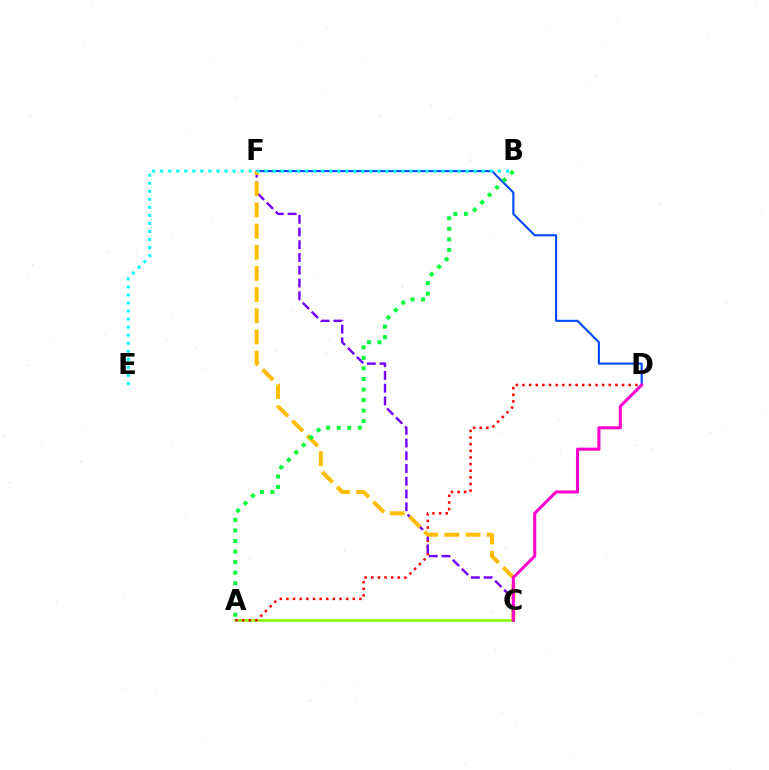{('A', 'C'): [{'color': '#84ff00', 'line_style': 'solid', 'thickness': 1.82}], ('A', 'D'): [{'color': '#ff0000', 'line_style': 'dotted', 'thickness': 1.8}], ('C', 'F'): [{'color': '#7200ff', 'line_style': 'dashed', 'thickness': 1.73}, {'color': '#ffbd00', 'line_style': 'dashed', 'thickness': 2.88}], ('D', 'F'): [{'color': '#004bff', 'line_style': 'solid', 'thickness': 1.51}], ('C', 'D'): [{'color': '#ff00cf', 'line_style': 'solid', 'thickness': 2.2}], ('A', 'B'): [{'color': '#00ff39', 'line_style': 'dotted', 'thickness': 2.86}], ('B', 'E'): [{'color': '#00fff6', 'line_style': 'dotted', 'thickness': 2.18}]}